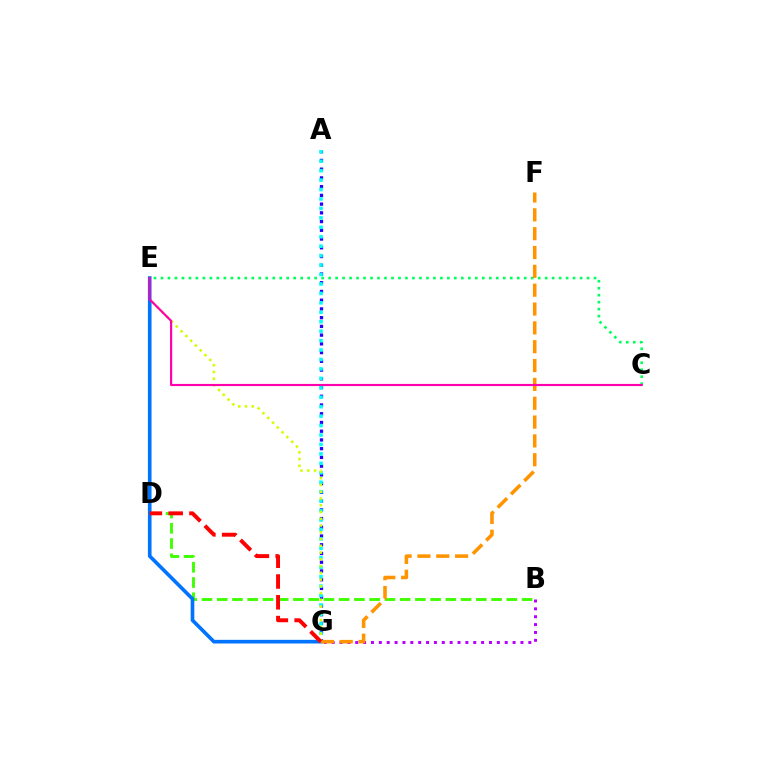{('C', 'E'): [{'color': '#00ff5c', 'line_style': 'dotted', 'thickness': 1.9}, {'color': '#ff00ac', 'line_style': 'solid', 'thickness': 1.56}], ('B', 'G'): [{'color': '#b900ff', 'line_style': 'dotted', 'thickness': 2.14}], ('A', 'G'): [{'color': '#2500ff', 'line_style': 'dotted', 'thickness': 2.37}, {'color': '#00fff6', 'line_style': 'dotted', 'thickness': 2.57}], ('E', 'G'): [{'color': '#d1ff00', 'line_style': 'dotted', 'thickness': 1.84}, {'color': '#0074ff', 'line_style': 'solid', 'thickness': 2.62}], ('B', 'D'): [{'color': '#3dff00', 'line_style': 'dashed', 'thickness': 2.07}], ('F', 'G'): [{'color': '#ff9400', 'line_style': 'dashed', 'thickness': 2.56}], ('D', 'G'): [{'color': '#ff0000', 'line_style': 'dashed', 'thickness': 2.82}]}